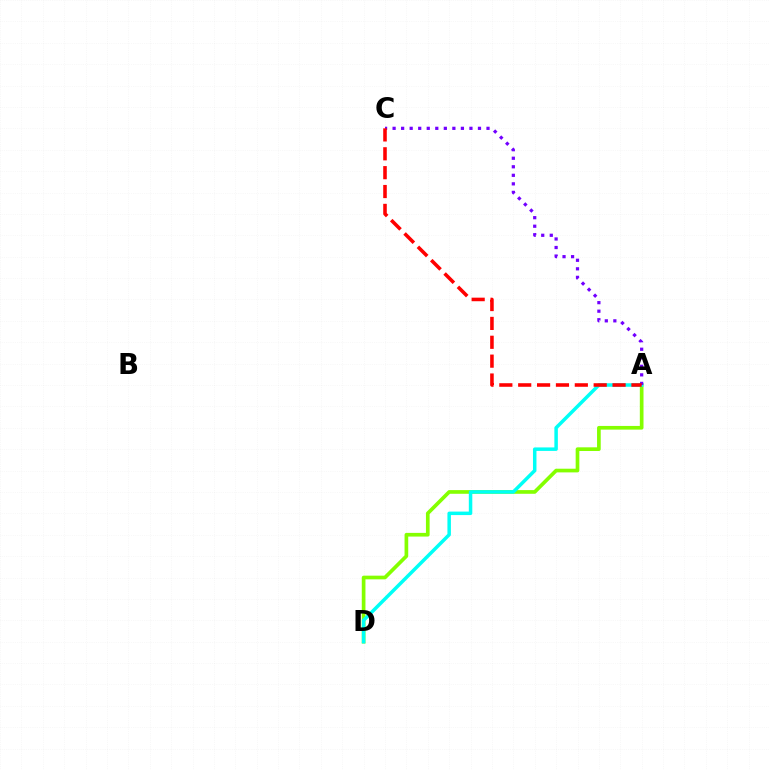{('A', 'D'): [{'color': '#84ff00', 'line_style': 'solid', 'thickness': 2.65}, {'color': '#00fff6', 'line_style': 'solid', 'thickness': 2.51}], ('A', 'C'): [{'color': '#7200ff', 'line_style': 'dotted', 'thickness': 2.32}, {'color': '#ff0000', 'line_style': 'dashed', 'thickness': 2.56}]}